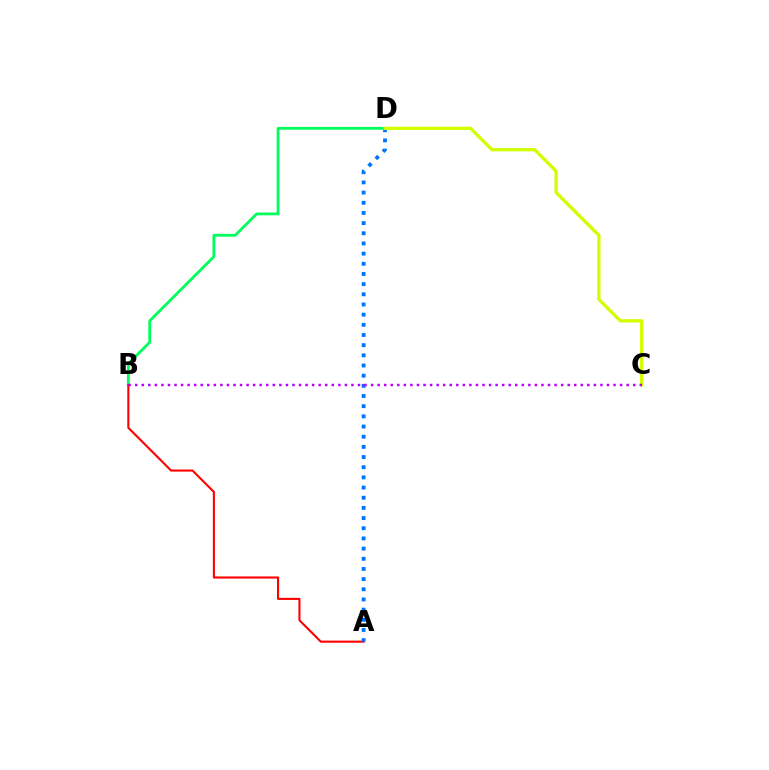{('B', 'D'): [{'color': '#00ff5c', 'line_style': 'solid', 'thickness': 2.02}], ('A', 'B'): [{'color': '#ff0000', 'line_style': 'solid', 'thickness': 1.51}], ('A', 'D'): [{'color': '#0074ff', 'line_style': 'dotted', 'thickness': 2.76}], ('C', 'D'): [{'color': '#d1ff00', 'line_style': 'solid', 'thickness': 2.38}], ('B', 'C'): [{'color': '#b900ff', 'line_style': 'dotted', 'thickness': 1.78}]}